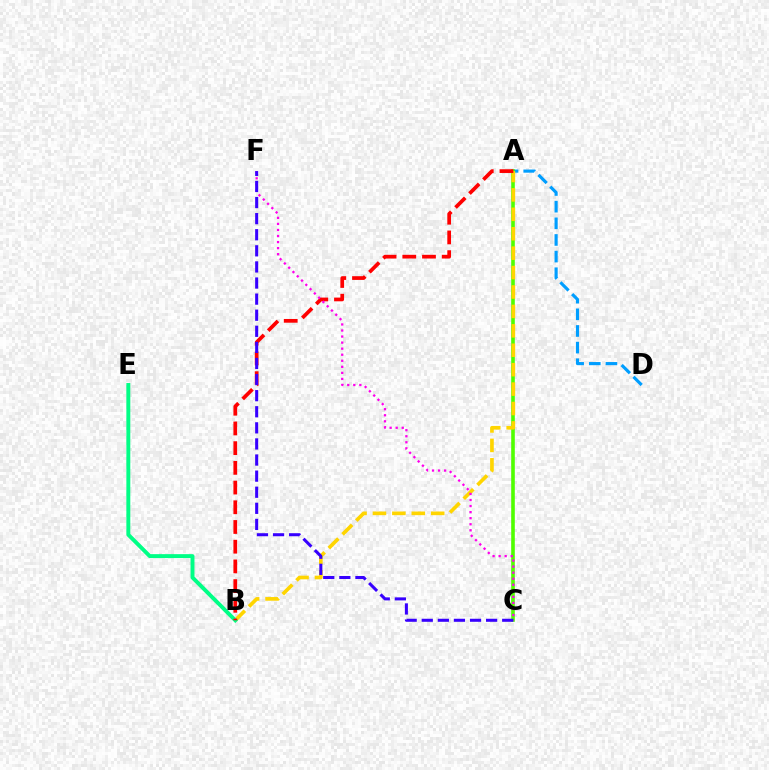{('A', 'D'): [{'color': '#009eff', 'line_style': 'dashed', 'thickness': 2.26}], ('A', 'C'): [{'color': '#4fff00', 'line_style': 'solid', 'thickness': 2.6}], ('A', 'B'): [{'color': '#ffd500', 'line_style': 'dashed', 'thickness': 2.64}, {'color': '#ff0000', 'line_style': 'dashed', 'thickness': 2.68}], ('B', 'E'): [{'color': '#00ff86', 'line_style': 'solid', 'thickness': 2.83}], ('C', 'F'): [{'color': '#ff00ed', 'line_style': 'dotted', 'thickness': 1.64}, {'color': '#3700ff', 'line_style': 'dashed', 'thickness': 2.19}]}